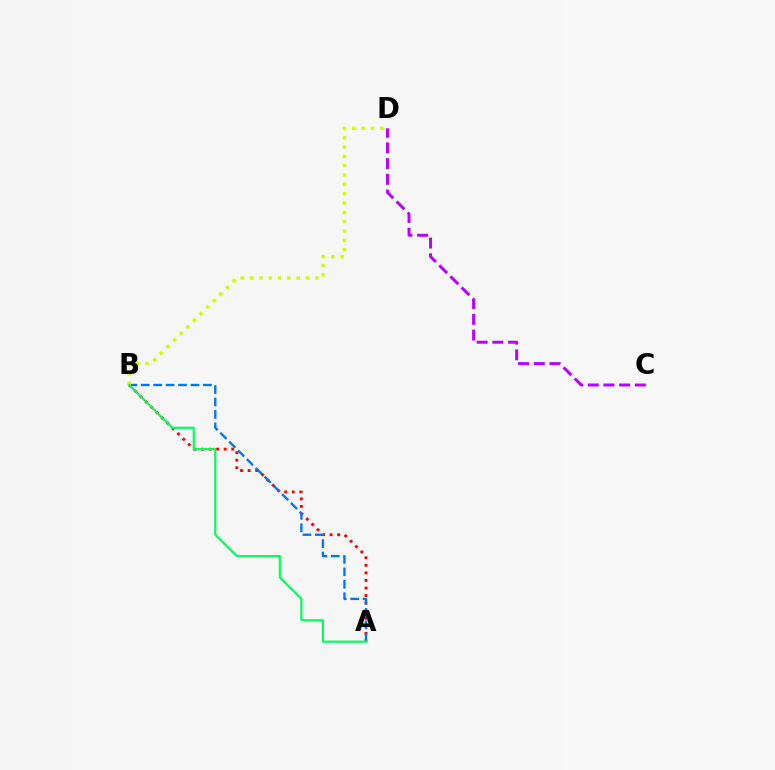{('A', 'B'): [{'color': '#ff0000', 'line_style': 'dotted', 'thickness': 2.05}, {'color': '#0074ff', 'line_style': 'dashed', 'thickness': 1.69}, {'color': '#00ff5c', 'line_style': 'solid', 'thickness': 1.56}], ('B', 'D'): [{'color': '#d1ff00', 'line_style': 'dotted', 'thickness': 2.54}], ('C', 'D'): [{'color': '#b900ff', 'line_style': 'dashed', 'thickness': 2.13}]}